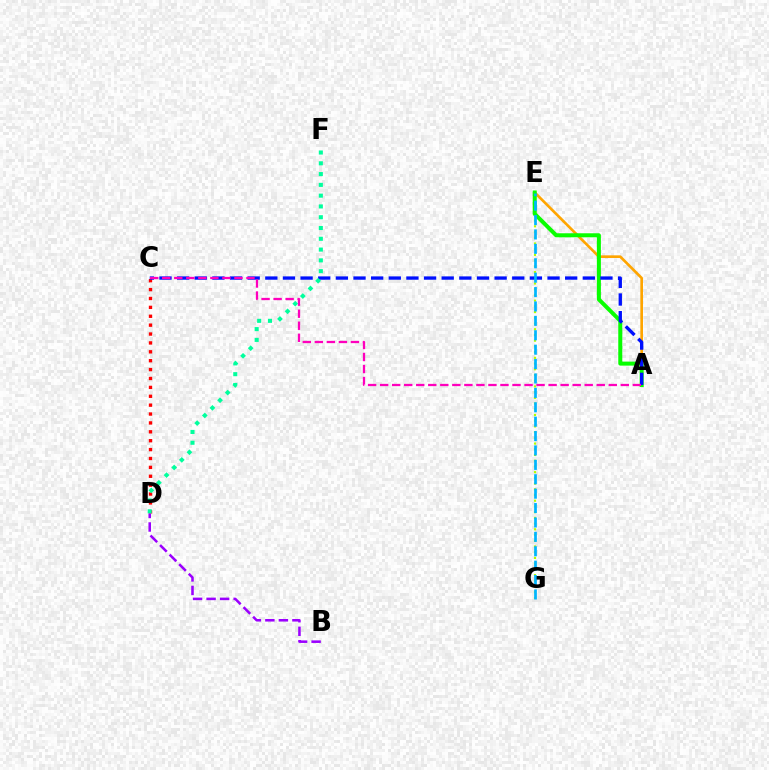{('A', 'E'): [{'color': '#ffa500', 'line_style': 'solid', 'thickness': 1.92}, {'color': '#08ff00', 'line_style': 'solid', 'thickness': 2.89}], ('C', 'D'): [{'color': '#ff0000', 'line_style': 'dotted', 'thickness': 2.42}], ('B', 'D'): [{'color': '#9b00ff', 'line_style': 'dashed', 'thickness': 1.84}], ('E', 'G'): [{'color': '#b3ff00', 'line_style': 'dotted', 'thickness': 1.55}, {'color': '#00b5ff', 'line_style': 'dashed', 'thickness': 1.96}], ('A', 'C'): [{'color': '#0010ff', 'line_style': 'dashed', 'thickness': 2.4}, {'color': '#ff00bd', 'line_style': 'dashed', 'thickness': 1.63}], ('D', 'F'): [{'color': '#00ff9d', 'line_style': 'dotted', 'thickness': 2.93}]}